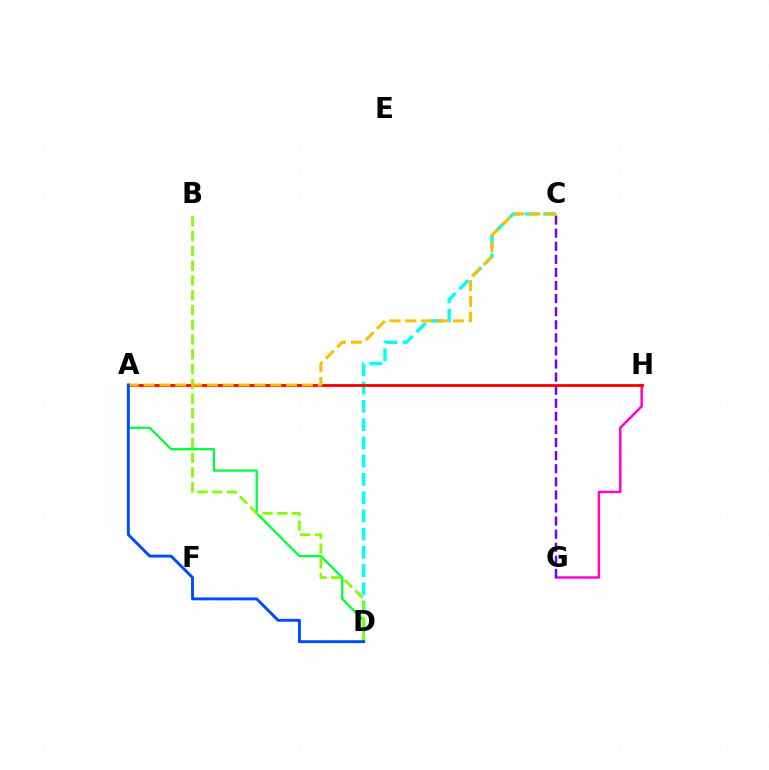{('G', 'H'): [{'color': '#ff00cf', 'line_style': 'solid', 'thickness': 1.78}], ('C', 'G'): [{'color': '#7200ff', 'line_style': 'dashed', 'thickness': 1.78}], ('C', 'D'): [{'color': '#00fff6', 'line_style': 'dashed', 'thickness': 2.48}], ('A', 'H'): [{'color': '#ff0000', 'line_style': 'solid', 'thickness': 2.03}], ('A', 'D'): [{'color': '#00ff39', 'line_style': 'solid', 'thickness': 1.64}, {'color': '#004bff', 'line_style': 'solid', 'thickness': 2.09}], ('B', 'D'): [{'color': '#84ff00', 'line_style': 'dashed', 'thickness': 2.01}], ('A', 'C'): [{'color': '#ffbd00', 'line_style': 'dashed', 'thickness': 2.15}]}